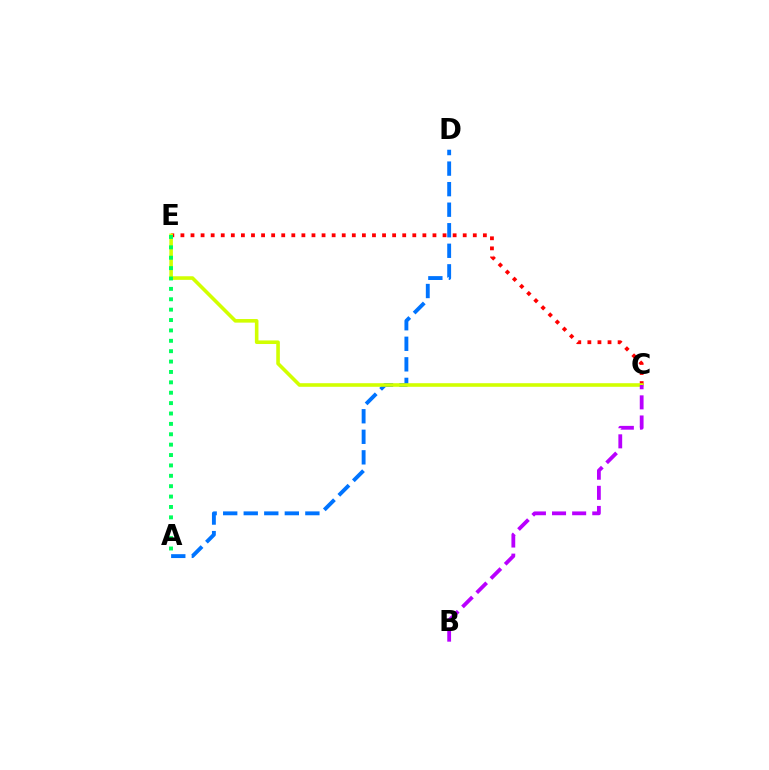{('A', 'D'): [{'color': '#0074ff', 'line_style': 'dashed', 'thickness': 2.79}], ('C', 'E'): [{'color': '#ff0000', 'line_style': 'dotted', 'thickness': 2.74}, {'color': '#d1ff00', 'line_style': 'solid', 'thickness': 2.59}], ('A', 'E'): [{'color': '#00ff5c', 'line_style': 'dotted', 'thickness': 2.82}], ('B', 'C'): [{'color': '#b900ff', 'line_style': 'dashed', 'thickness': 2.73}]}